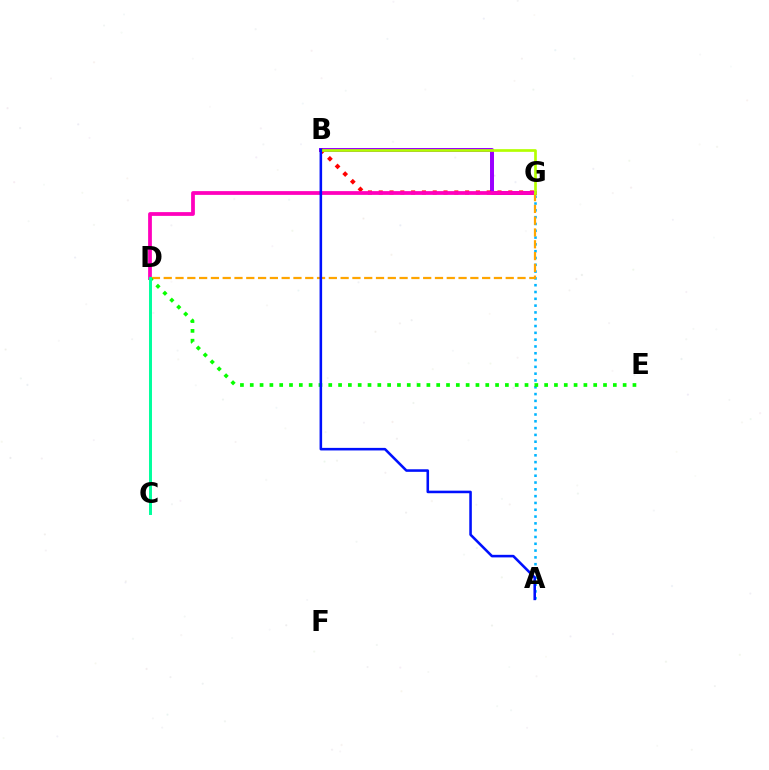{('B', 'G'): [{'color': '#9b00ff', 'line_style': 'solid', 'thickness': 2.86}, {'color': '#ff0000', 'line_style': 'dotted', 'thickness': 2.93}, {'color': '#b3ff00', 'line_style': 'solid', 'thickness': 1.93}], ('A', 'G'): [{'color': '#00b5ff', 'line_style': 'dotted', 'thickness': 1.85}], ('D', 'G'): [{'color': '#ff00bd', 'line_style': 'solid', 'thickness': 2.71}, {'color': '#ffa500', 'line_style': 'dashed', 'thickness': 1.6}], ('D', 'E'): [{'color': '#08ff00', 'line_style': 'dotted', 'thickness': 2.67}], ('A', 'B'): [{'color': '#0010ff', 'line_style': 'solid', 'thickness': 1.85}], ('C', 'D'): [{'color': '#00ff9d', 'line_style': 'solid', 'thickness': 2.13}]}